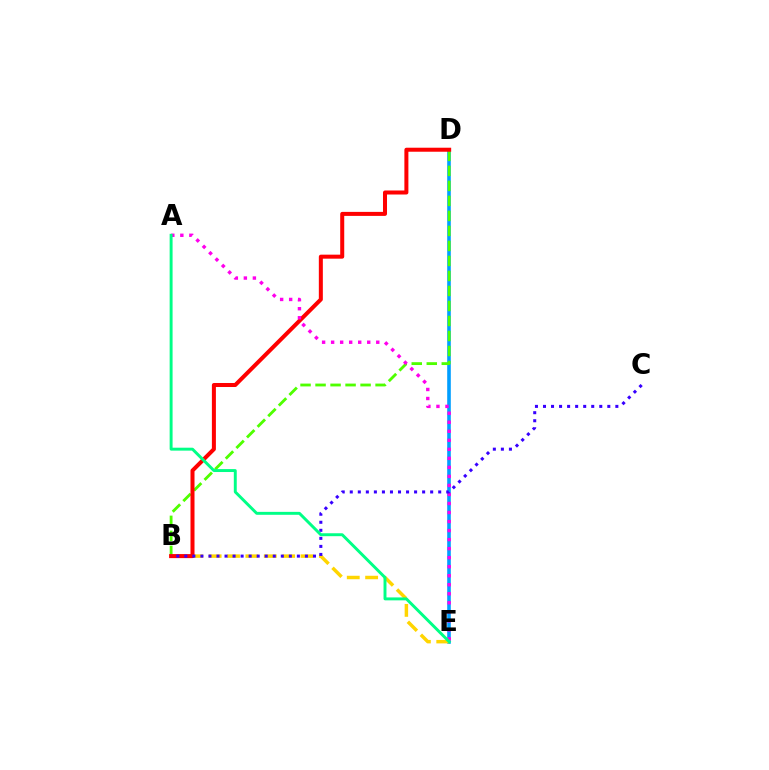{('D', 'E'): [{'color': '#009eff', 'line_style': 'solid', 'thickness': 2.6}], ('B', 'E'): [{'color': '#ffd500', 'line_style': 'dashed', 'thickness': 2.5}], ('B', 'D'): [{'color': '#4fff00', 'line_style': 'dashed', 'thickness': 2.04}, {'color': '#ff0000', 'line_style': 'solid', 'thickness': 2.89}], ('A', 'E'): [{'color': '#ff00ed', 'line_style': 'dotted', 'thickness': 2.45}, {'color': '#00ff86', 'line_style': 'solid', 'thickness': 2.11}], ('B', 'C'): [{'color': '#3700ff', 'line_style': 'dotted', 'thickness': 2.18}]}